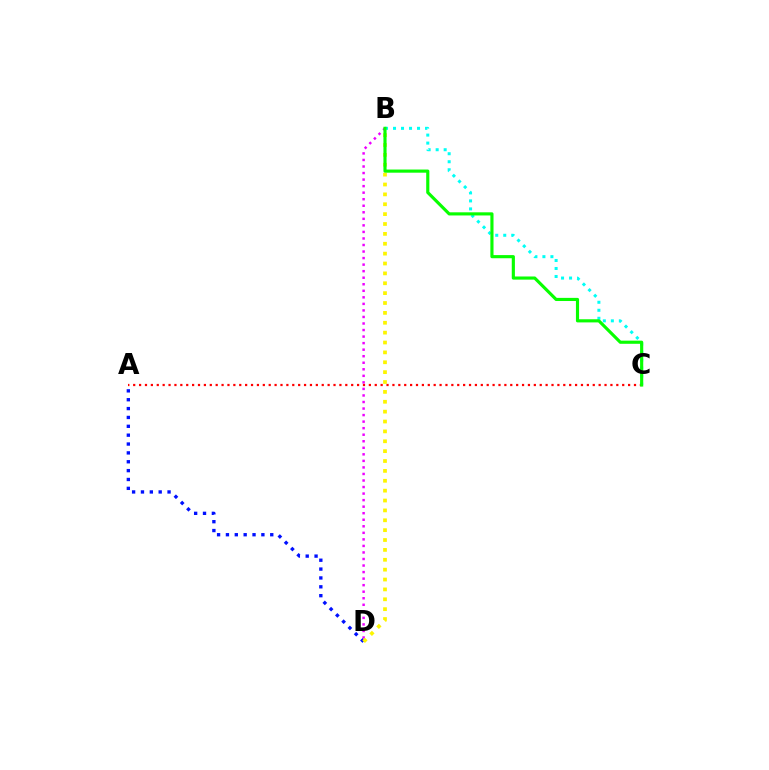{('B', 'D'): [{'color': '#ee00ff', 'line_style': 'dotted', 'thickness': 1.78}, {'color': '#fcf500', 'line_style': 'dotted', 'thickness': 2.68}], ('B', 'C'): [{'color': '#00fff6', 'line_style': 'dotted', 'thickness': 2.17}, {'color': '#08ff00', 'line_style': 'solid', 'thickness': 2.26}], ('A', 'C'): [{'color': '#ff0000', 'line_style': 'dotted', 'thickness': 1.6}], ('A', 'D'): [{'color': '#0010ff', 'line_style': 'dotted', 'thickness': 2.41}]}